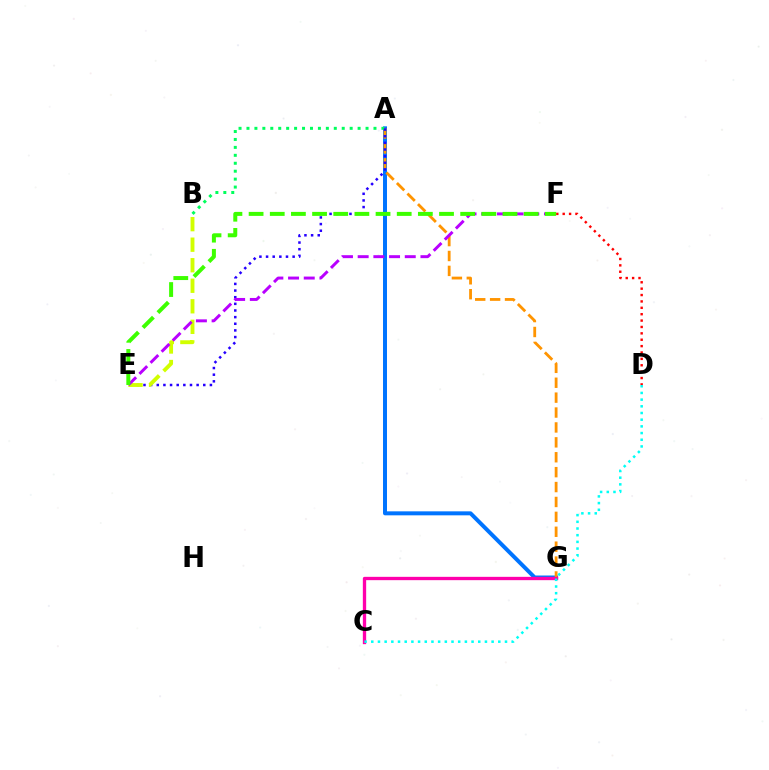{('D', 'F'): [{'color': '#ff0000', 'line_style': 'dotted', 'thickness': 1.73}], ('A', 'G'): [{'color': '#0074ff', 'line_style': 'solid', 'thickness': 2.87}, {'color': '#ff9400', 'line_style': 'dashed', 'thickness': 2.02}], ('A', 'B'): [{'color': '#00ff5c', 'line_style': 'dotted', 'thickness': 2.16}], ('C', 'G'): [{'color': '#ff00ac', 'line_style': 'solid', 'thickness': 2.39}], ('A', 'E'): [{'color': '#2500ff', 'line_style': 'dotted', 'thickness': 1.8}], ('B', 'E'): [{'color': '#d1ff00', 'line_style': 'dashed', 'thickness': 2.79}], ('E', 'F'): [{'color': '#b900ff', 'line_style': 'dashed', 'thickness': 2.13}, {'color': '#3dff00', 'line_style': 'dashed', 'thickness': 2.87}], ('C', 'D'): [{'color': '#00fff6', 'line_style': 'dotted', 'thickness': 1.82}]}